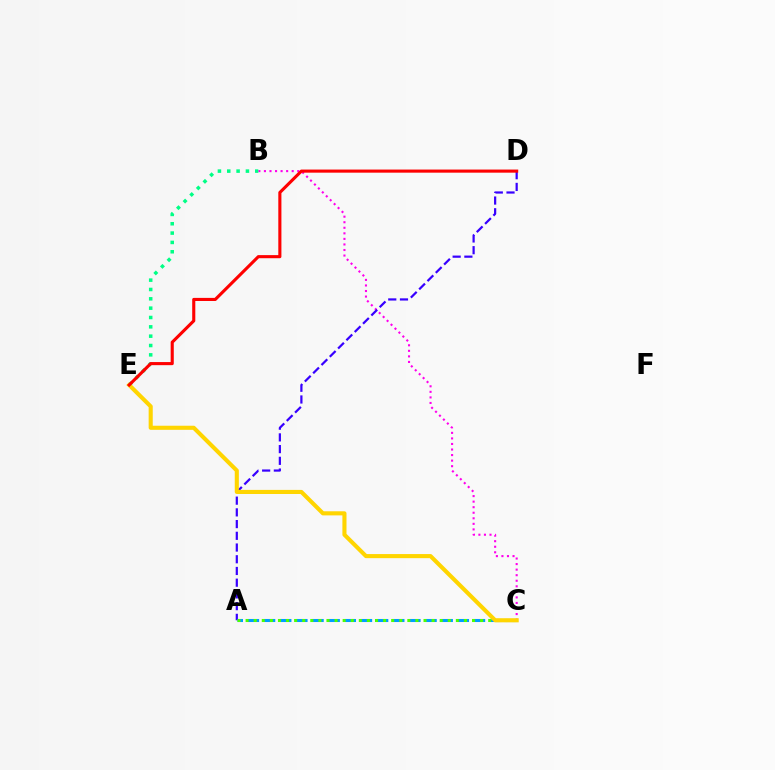{('B', 'C'): [{'color': '#ff00ed', 'line_style': 'dotted', 'thickness': 1.51}], ('A', 'D'): [{'color': '#3700ff', 'line_style': 'dashed', 'thickness': 1.59}], ('A', 'C'): [{'color': '#009eff', 'line_style': 'dashed', 'thickness': 2.19}, {'color': '#4fff00', 'line_style': 'dotted', 'thickness': 2.2}], ('B', 'E'): [{'color': '#00ff86', 'line_style': 'dotted', 'thickness': 2.54}], ('C', 'E'): [{'color': '#ffd500', 'line_style': 'solid', 'thickness': 2.95}], ('D', 'E'): [{'color': '#ff0000', 'line_style': 'solid', 'thickness': 2.23}]}